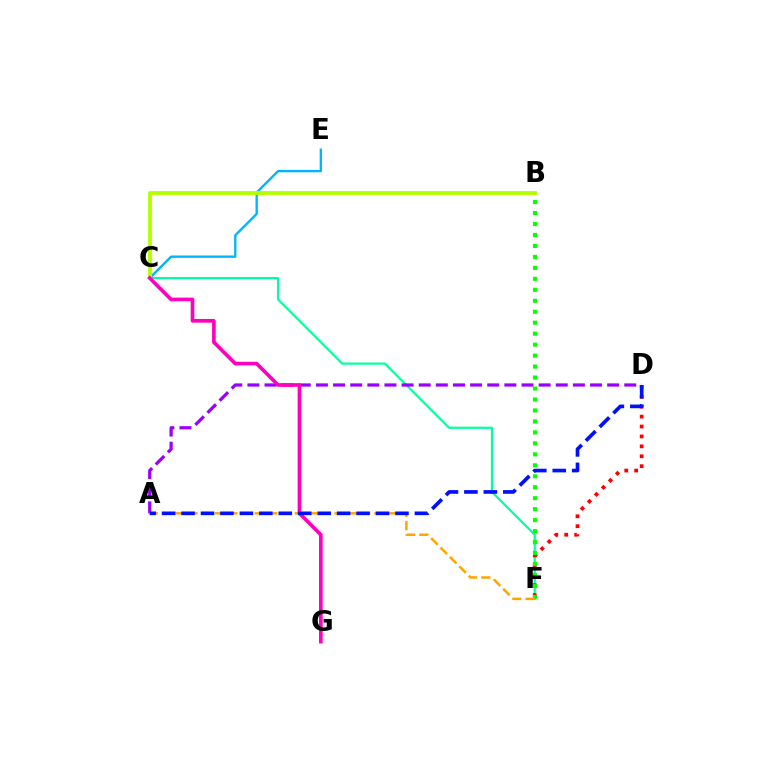{('C', 'F'): [{'color': '#00ff9d', 'line_style': 'solid', 'thickness': 1.57}], ('A', 'D'): [{'color': '#9b00ff', 'line_style': 'dashed', 'thickness': 2.33}, {'color': '#0010ff', 'line_style': 'dashed', 'thickness': 2.64}], ('C', 'E'): [{'color': '#00b5ff', 'line_style': 'solid', 'thickness': 1.69}], ('D', 'F'): [{'color': '#ff0000', 'line_style': 'dotted', 'thickness': 2.69}], ('B', 'C'): [{'color': '#b3ff00', 'line_style': 'solid', 'thickness': 2.78}], ('B', 'F'): [{'color': '#08ff00', 'line_style': 'dotted', 'thickness': 2.98}], ('A', 'F'): [{'color': '#ffa500', 'line_style': 'dashed', 'thickness': 1.8}], ('C', 'G'): [{'color': '#ff00bd', 'line_style': 'solid', 'thickness': 2.63}]}